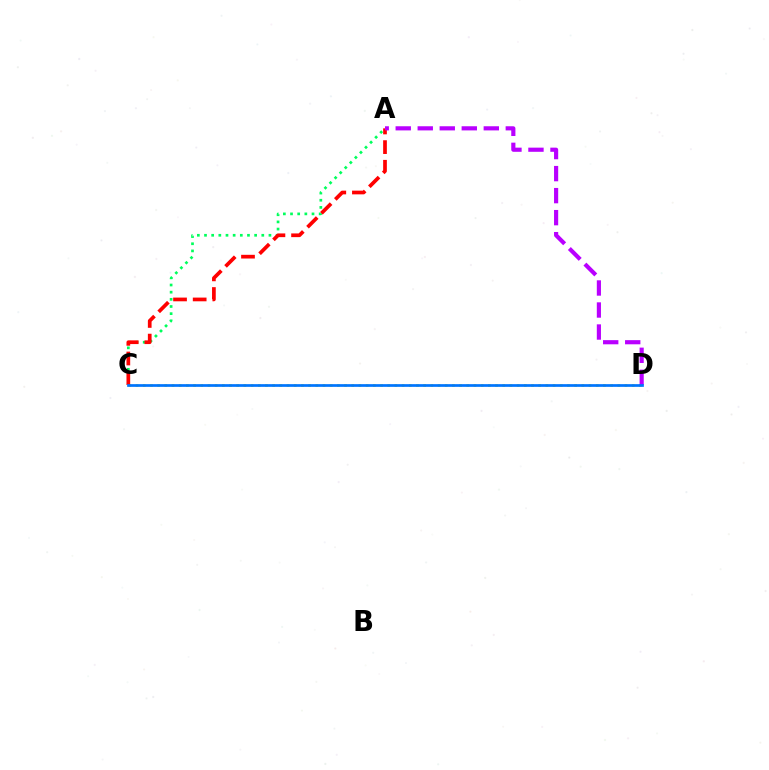{('C', 'D'): [{'color': '#d1ff00', 'line_style': 'dotted', 'thickness': 1.95}, {'color': '#0074ff', 'line_style': 'solid', 'thickness': 1.95}], ('A', 'C'): [{'color': '#00ff5c', 'line_style': 'dotted', 'thickness': 1.95}, {'color': '#ff0000', 'line_style': 'dashed', 'thickness': 2.67}], ('A', 'D'): [{'color': '#b900ff', 'line_style': 'dashed', 'thickness': 2.99}]}